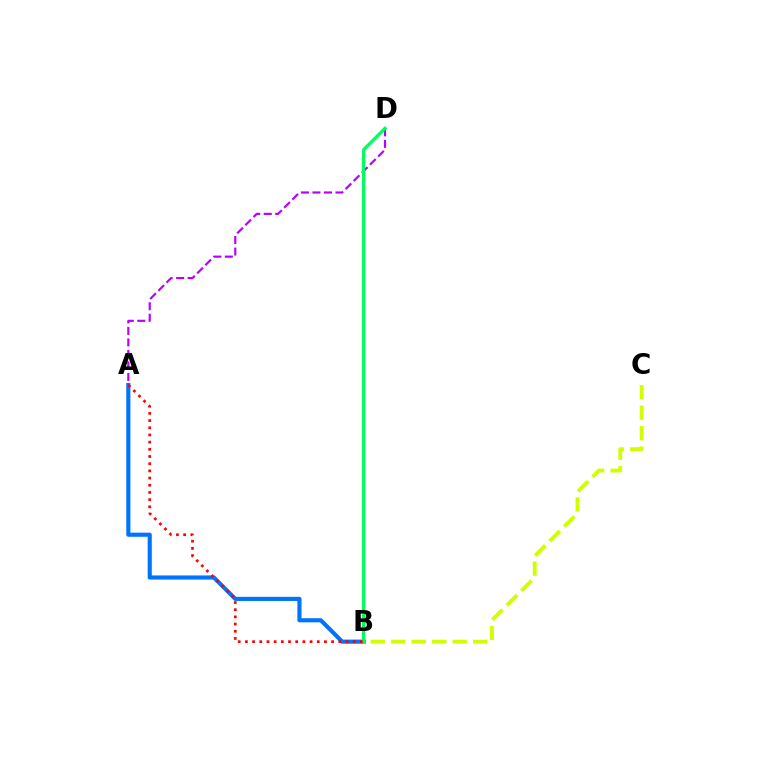{('A', 'B'): [{'color': '#0074ff', 'line_style': 'solid', 'thickness': 2.97}, {'color': '#ff0000', 'line_style': 'dotted', 'thickness': 1.95}], ('A', 'D'): [{'color': '#b900ff', 'line_style': 'dashed', 'thickness': 1.56}], ('B', 'C'): [{'color': '#d1ff00', 'line_style': 'dashed', 'thickness': 2.78}], ('B', 'D'): [{'color': '#00ff5c', 'line_style': 'solid', 'thickness': 2.34}]}